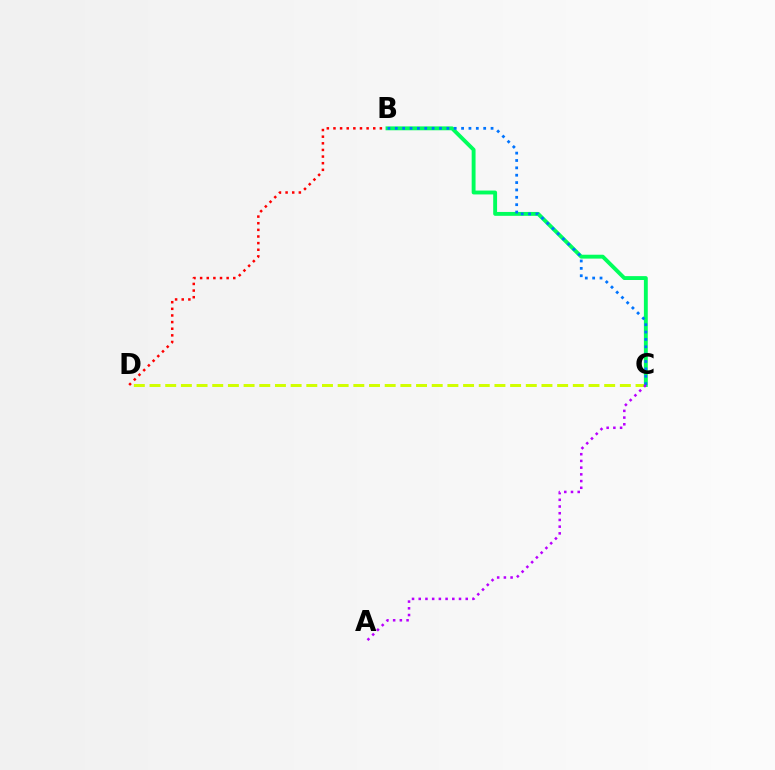{('B', 'D'): [{'color': '#ff0000', 'line_style': 'dotted', 'thickness': 1.8}], ('C', 'D'): [{'color': '#d1ff00', 'line_style': 'dashed', 'thickness': 2.13}], ('B', 'C'): [{'color': '#00ff5c', 'line_style': 'solid', 'thickness': 2.79}, {'color': '#0074ff', 'line_style': 'dotted', 'thickness': 2.0}], ('A', 'C'): [{'color': '#b900ff', 'line_style': 'dotted', 'thickness': 1.82}]}